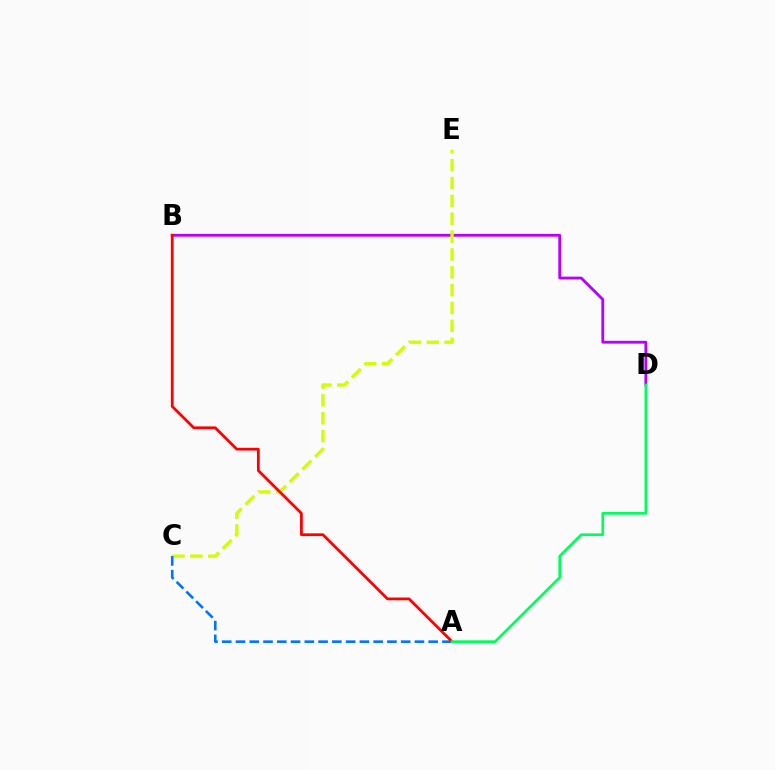{('B', 'D'): [{'color': '#b900ff', 'line_style': 'solid', 'thickness': 2.03}], ('C', 'E'): [{'color': '#d1ff00', 'line_style': 'dashed', 'thickness': 2.43}], ('A', 'C'): [{'color': '#0074ff', 'line_style': 'dashed', 'thickness': 1.87}], ('A', 'B'): [{'color': '#ff0000', 'line_style': 'solid', 'thickness': 1.99}], ('A', 'D'): [{'color': '#00ff5c', 'line_style': 'solid', 'thickness': 1.93}]}